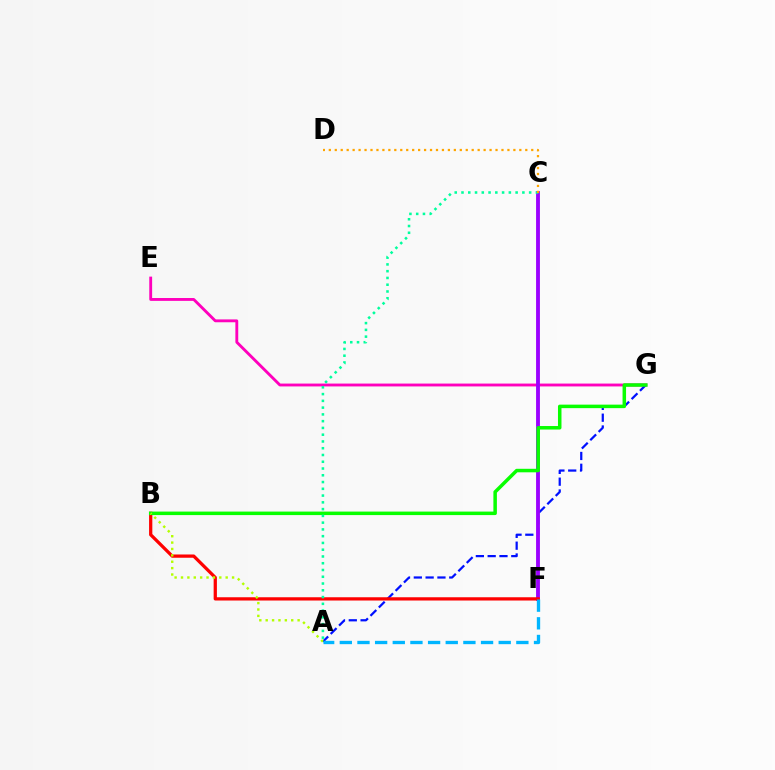{('E', 'G'): [{'color': '#ff00bd', 'line_style': 'solid', 'thickness': 2.06}], ('A', 'G'): [{'color': '#0010ff', 'line_style': 'dashed', 'thickness': 1.6}], ('C', 'F'): [{'color': '#9b00ff', 'line_style': 'solid', 'thickness': 2.77}], ('B', 'F'): [{'color': '#ff0000', 'line_style': 'solid', 'thickness': 2.35}], ('B', 'G'): [{'color': '#08ff00', 'line_style': 'solid', 'thickness': 2.52}], ('A', 'C'): [{'color': '#00ff9d', 'line_style': 'dotted', 'thickness': 1.84}], ('C', 'D'): [{'color': '#ffa500', 'line_style': 'dotted', 'thickness': 1.62}], ('A', 'B'): [{'color': '#b3ff00', 'line_style': 'dotted', 'thickness': 1.73}], ('A', 'F'): [{'color': '#00b5ff', 'line_style': 'dashed', 'thickness': 2.4}]}